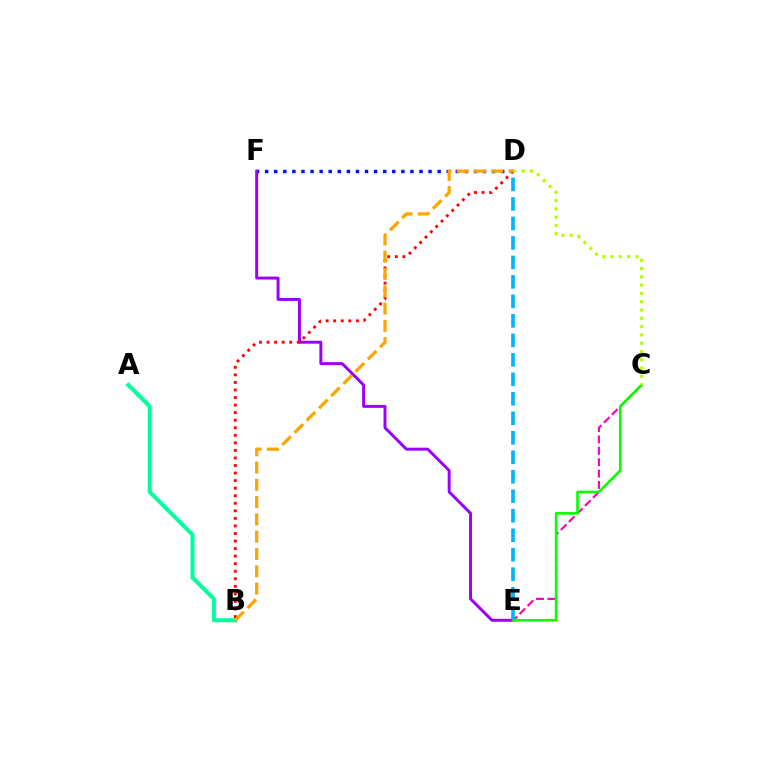{('C', 'E'): [{'color': '#ff00bd', 'line_style': 'dashed', 'thickness': 1.54}, {'color': '#08ff00', 'line_style': 'solid', 'thickness': 1.89}], ('E', 'F'): [{'color': '#9b00ff', 'line_style': 'solid', 'thickness': 2.13}], ('A', 'B'): [{'color': '#00ff9d', 'line_style': 'solid', 'thickness': 2.92}], ('B', 'D'): [{'color': '#ff0000', 'line_style': 'dotted', 'thickness': 2.05}, {'color': '#ffa500', 'line_style': 'dashed', 'thickness': 2.35}], ('D', 'F'): [{'color': '#0010ff', 'line_style': 'dotted', 'thickness': 2.47}], ('D', 'E'): [{'color': '#00b5ff', 'line_style': 'dashed', 'thickness': 2.65}], ('C', 'D'): [{'color': '#b3ff00', 'line_style': 'dotted', 'thickness': 2.25}]}